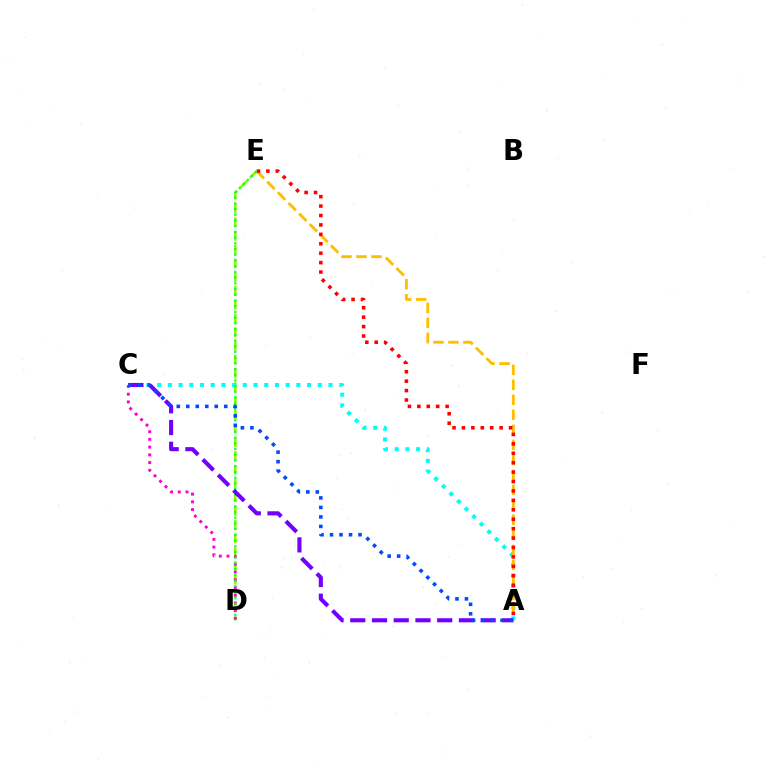{('D', 'E'): [{'color': '#84ff00', 'line_style': 'dashed', 'thickness': 1.87}, {'color': '#00ff39', 'line_style': 'dotted', 'thickness': 1.55}], ('A', 'C'): [{'color': '#00fff6', 'line_style': 'dotted', 'thickness': 2.91}, {'color': '#7200ff', 'line_style': 'dashed', 'thickness': 2.95}, {'color': '#004bff', 'line_style': 'dotted', 'thickness': 2.58}], ('C', 'D'): [{'color': '#ff00cf', 'line_style': 'dotted', 'thickness': 2.1}], ('A', 'E'): [{'color': '#ffbd00', 'line_style': 'dashed', 'thickness': 2.04}, {'color': '#ff0000', 'line_style': 'dotted', 'thickness': 2.56}]}